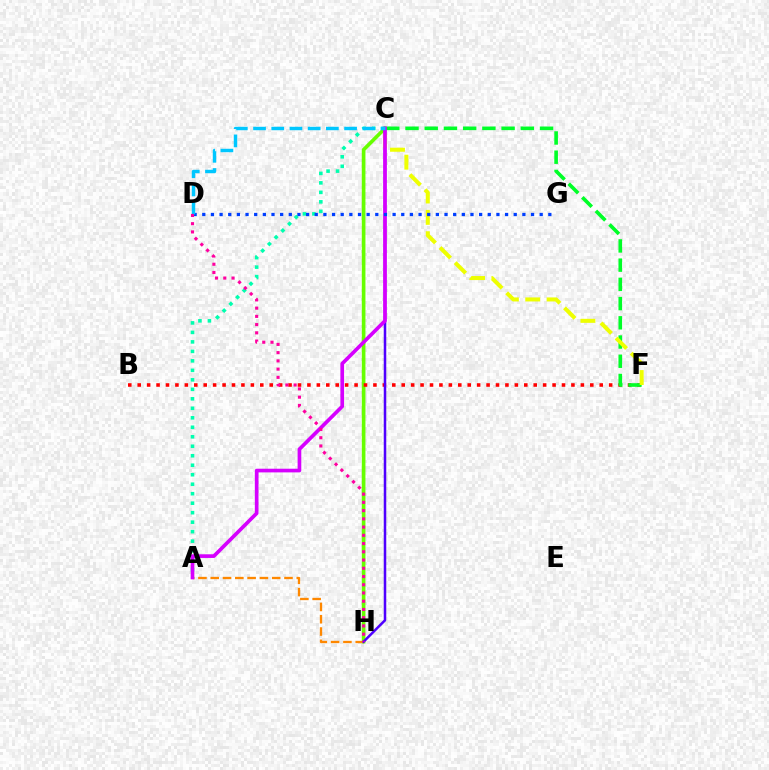{('C', 'H'): [{'color': '#66ff00', 'line_style': 'solid', 'thickness': 2.63}, {'color': '#4f00ff', 'line_style': 'solid', 'thickness': 1.81}], ('A', 'H'): [{'color': '#ff8800', 'line_style': 'dashed', 'thickness': 1.67}], ('B', 'F'): [{'color': '#ff0000', 'line_style': 'dotted', 'thickness': 2.56}], ('C', 'F'): [{'color': '#00ff27', 'line_style': 'dashed', 'thickness': 2.61}, {'color': '#eeff00', 'line_style': 'dashed', 'thickness': 2.9}], ('A', 'C'): [{'color': '#00ffaf', 'line_style': 'dotted', 'thickness': 2.58}, {'color': '#d600ff', 'line_style': 'solid', 'thickness': 2.64}], ('D', 'G'): [{'color': '#003fff', 'line_style': 'dotted', 'thickness': 2.35}], ('C', 'D'): [{'color': '#00c7ff', 'line_style': 'dashed', 'thickness': 2.47}], ('D', 'H'): [{'color': '#ff00a0', 'line_style': 'dotted', 'thickness': 2.24}]}